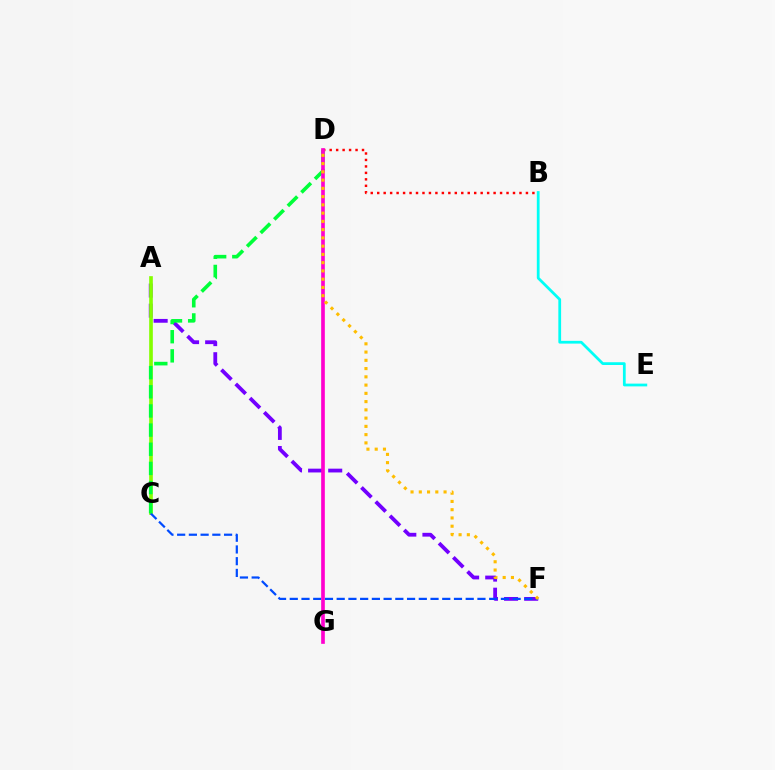{('B', 'D'): [{'color': '#ff0000', 'line_style': 'dotted', 'thickness': 1.76}], ('B', 'E'): [{'color': '#00fff6', 'line_style': 'solid', 'thickness': 1.99}], ('A', 'F'): [{'color': '#7200ff', 'line_style': 'dashed', 'thickness': 2.73}], ('A', 'C'): [{'color': '#84ff00', 'line_style': 'solid', 'thickness': 2.64}], ('C', 'F'): [{'color': '#004bff', 'line_style': 'dashed', 'thickness': 1.59}], ('C', 'D'): [{'color': '#00ff39', 'line_style': 'dashed', 'thickness': 2.6}], ('D', 'G'): [{'color': '#ff00cf', 'line_style': 'solid', 'thickness': 2.64}], ('D', 'F'): [{'color': '#ffbd00', 'line_style': 'dotted', 'thickness': 2.24}]}